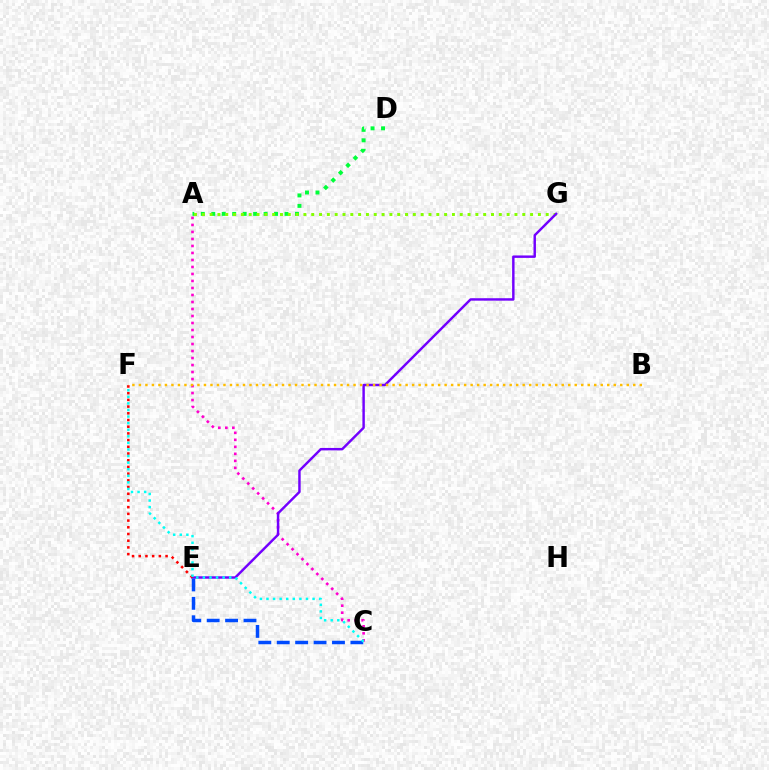{('A', 'D'): [{'color': '#00ff39', 'line_style': 'dotted', 'thickness': 2.84}], ('A', 'C'): [{'color': '#ff00cf', 'line_style': 'dotted', 'thickness': 1.9}], ('A', 'G'): [{'color': '#84ff00', 'line_style': 'dotted', 'thickness': 2.12}], ('E', 'G'): [{'color': '#7200ff', 'line_style': 'solid', 'thickness': 1.76}], ('C', 'E'): [{'color': '#004bff', 'line_style': 'dashed', 'thickness': 2.5}], ('E', 'F'): [{'color': '#ff0000', 'line_style': 'dotted', 'thickness': 1.82}], ('B', 'F'): [{'color': '#ffbd00', 'line_style': 'dotted', 'thickness': 1.77}], ('C', 'F'): [{'color': '#00fff6', 'line_style': 'dotted', 'thickness': 1.79}]}